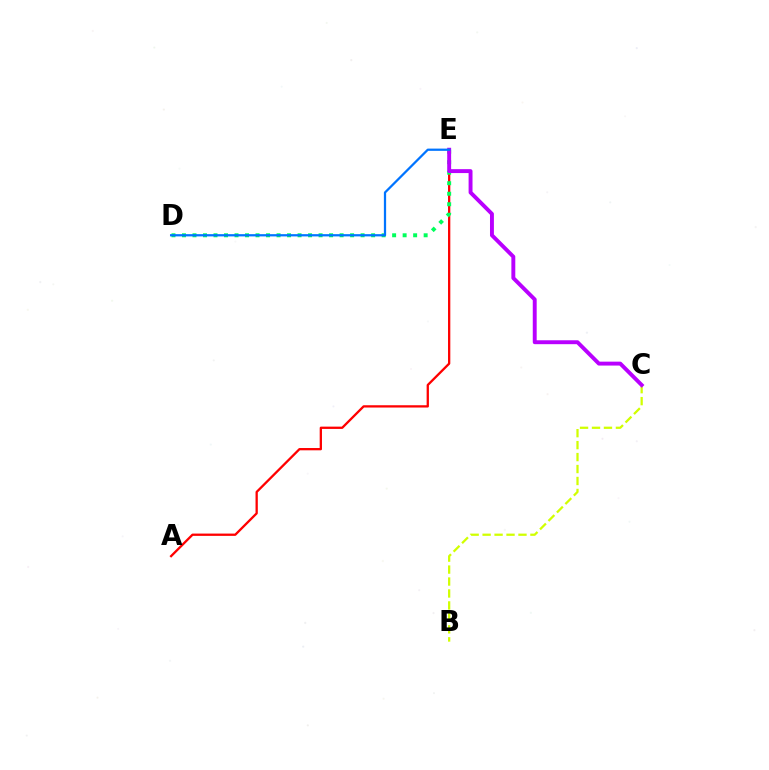{('A', 'E'): [{'color': '#ff0000', 'line_style': 'solid', 'thickness': 1.65}], ('D', 'E'): [{'color': '#00ff5c', 'line_style': 'dotted', 'thickness': 2.85}, {'color': '#0074ff', 'line_style': 'solid', 'thickness': 1.62}], ('B', 'C'): [{'color': '#d1ff00', 'line_style': 'dashed', 'thickness': 1.62}], ('C', 'E'): [{'color': '#b900ff', 'line_style': 'solid', 'thickness': 2.82}]}